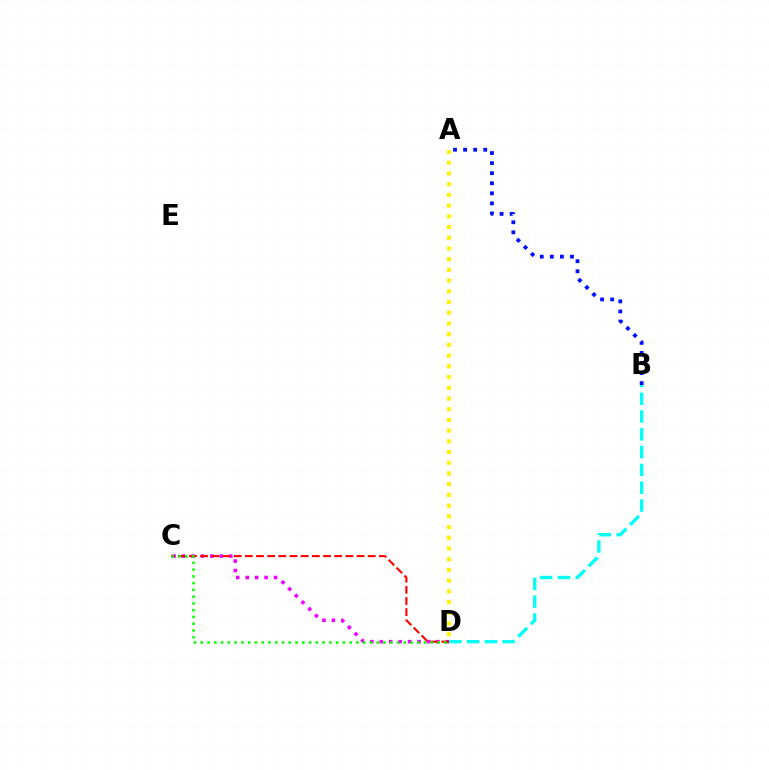{('C', 'D'): [{'color': '#ee00ff', 'line_style': 'dotted', 'thickness': 2.57}, {'color': '#ff0000', 'line_style': 'dashed', 'thickness': 1.52}, {'color': '#08ff00', 'line_style': 'dotted', 'thickness': 1.84}], ('A', 'D'): [{'color': '#fcf500', 'line_style': 'dotted', 'thickness': 2.91}], ('A', 'B'): [{'color': '#0010ff', 'line_style': 'dotted', 'thickness': 2.73}], ('B', 'D'): [{'color': '#00fff6', 'line_style': 'dashed', 'thickness': 2.42}]}